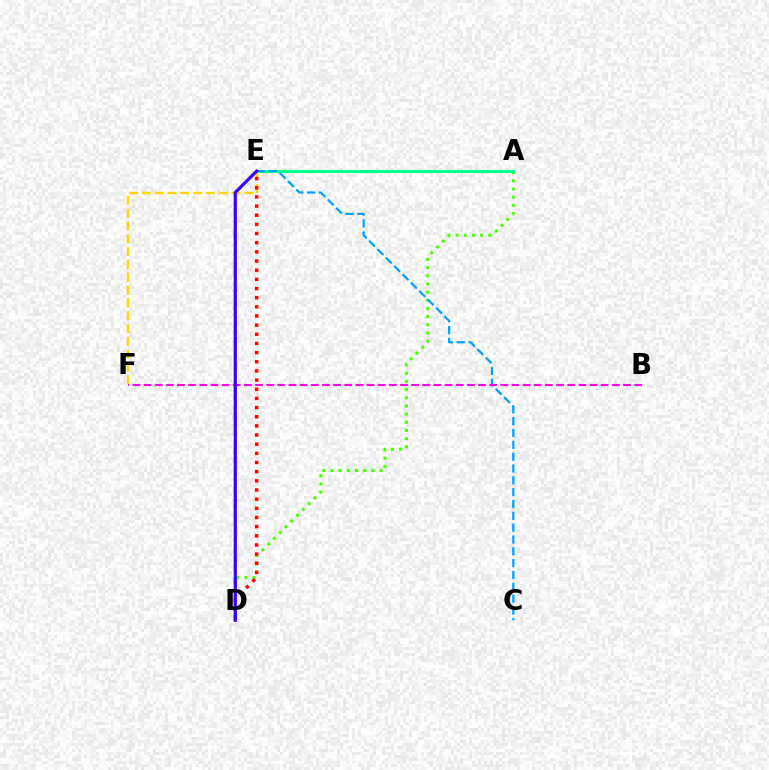{('A', 'D'): [{'color': '#4fff00', 'line_style': 'dotted', 'thickness': 2.22}], ('A', 'E'): [{'color': '#00ff86', 'line_style': 'solid', 'thickness': 2.17}], ('E', 'F'): [{'color': '#ffd500', 'line_style': 'dashed', 'thickness': 1.74}], ('C', 'E'): [{'color': '#009eff', 'line_style': 'dashed', 'thickness': 1.61}], ('B', 'F'): [{'color': '#ff00ed', 'line_style': 'dashed', 'thickness': 1.51}], ('D', 'E'): [{'color': '#ff0000', 'line_style': 'dotted', 'thickness': 2.49}, {'color': '#3700ff', 'line_style': 'solid', 'thickness': 2.31}]}